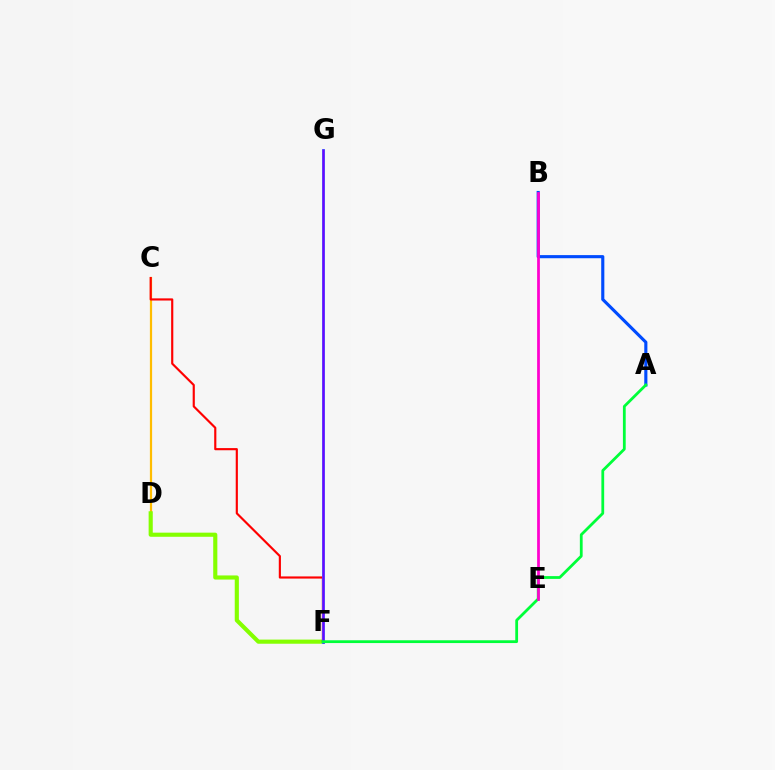{('C', 'D'): [{'color': '#ffbd00', 'line_style': 'solid', 'thickness': 1.6}], ('D', 'F'): [{'color': '#84ff00', 'line_style': 'solid', 'thickness': 2.97}], ('C', 'F'): [{'color': '#ff0000', 'line_style': 'solid', 'thickness': 1.55}], ('F', 'G'): [{'color': '#00fff6', 'line_style': 'solid', 'thickness': 1.99}, {'color': '#7200ff', 'line_style': 'solid', 'thickness': 1.81}], ('A', 'B'): [{'color': '#004bff', 'line_style': 'solid', 'thickness': 2.25}], ('A', 'F'): [{'color': '#00ff39', 'line_style': 'solid', 'thickness': 2.0}], ('B', 'E'): [{'color': '#ff00cf', 'line_style': 'solid', 'thickness': 1.97}]}